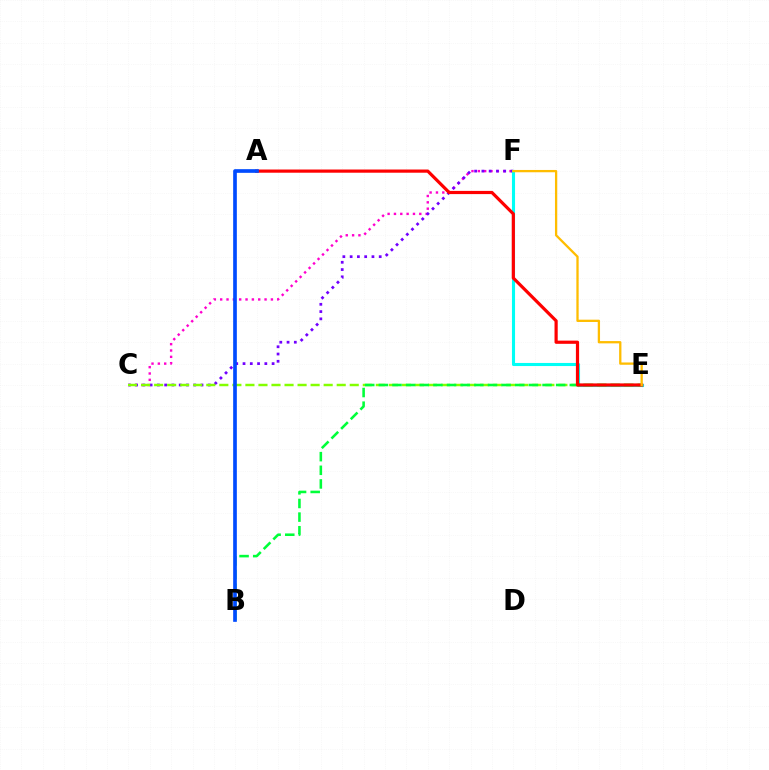{('C', 'F'): [{'color': '#ff00cf', 'line_style': 'dotted', 'thickness': 1.72}, {'color': '#7200ff', 'line_style': 'dotted', 'thickness': 1.98}], ('E', 'F'): [{'color': '#00fff6', 'line_style': 'solid', 'thickness': 2.23}, {'color': '#ffbd00', 'line_style': 'solid', 'thickness': 1.65}], ('C', 'E'): [{'color': '#84ff00', 'line_style': 'dashed', 'thickness': 1.77}], ('B', 'E'): [{'color': '#00ff39', 'line_style': 'dashed', 'thickness': 1.85}], ('A', 'E'): [{'color': '#ff0000', 'line_style': 'solid', 'thickness': 2.3}], ('A', 'B'): [{'color': '#004bff', 'line_style': 'solid', 'thickness': 2.64}]}